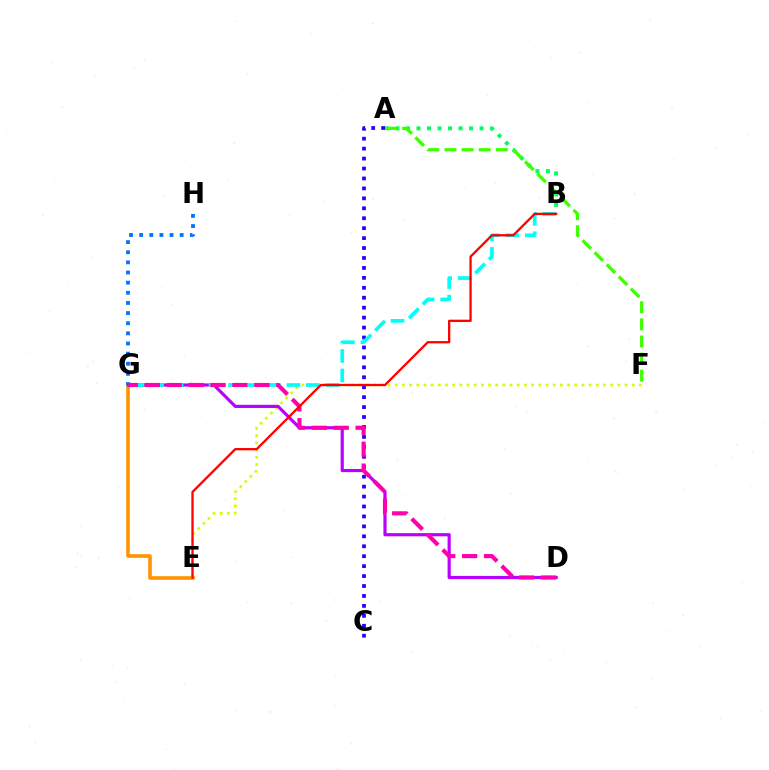{('E', 'G'): [{'color': '#ff9400', 'line_style': 'solid', 'thickness': 2.6}], ('A', 'B'): [{'color': '#00ff5c', 'line_style': 'dotted', 'thickness': 2.85}], ('E', 'F'): [{'color': '#d1ff00', 'line_style': 'dotted', 'thickness': 1.95}], ('D', 'G'): [{'color': '#b900ff', 'line_style': 'solid', 'thickness': 2.29}, {'color': '#ff00ac', 'line_style': 'dashed', 'thickness': 2.98}], ('A', 'C'): [{'color': '#2500ff', 'line_style': 'dotted', 'thickness': 2.7}], ('A', 'F'): [{'color': '#3dff00', 'line_style': 'dashed', 'thickness': 2.32}], ('B', 'G'): [{'color': '#00fff6', 'line_style': 'dashed', 'thickness': 2.65}], ('G', 'H'): [{'color': '#0074ff', 'line_style': 'dotted', 'thickness': 2.75}], ('B', 'E'): [{'color': '#ff0000', 'line_style': 'solid', 'thickness': 1.65}]}